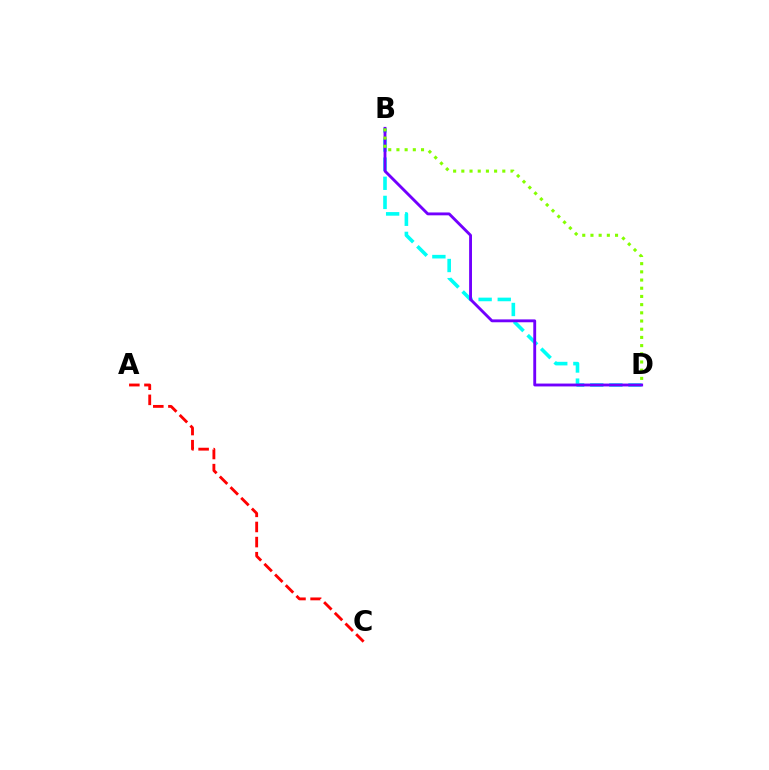{('A', 'C'): [{'color': '#ff0000', 'line_style': 'dashed', 'thickness': 2.05}], ('B', 'D'): [{'color': '#00fff6', 'line_style': 'dashed', 'thickness': 2.6}, {'color': '#7200ff', 'line_style': 'solid', 'thickness': 2.06}, {'color': '#84ff00', 'line_style': 'dotted', 'thickness': 2.23}]}